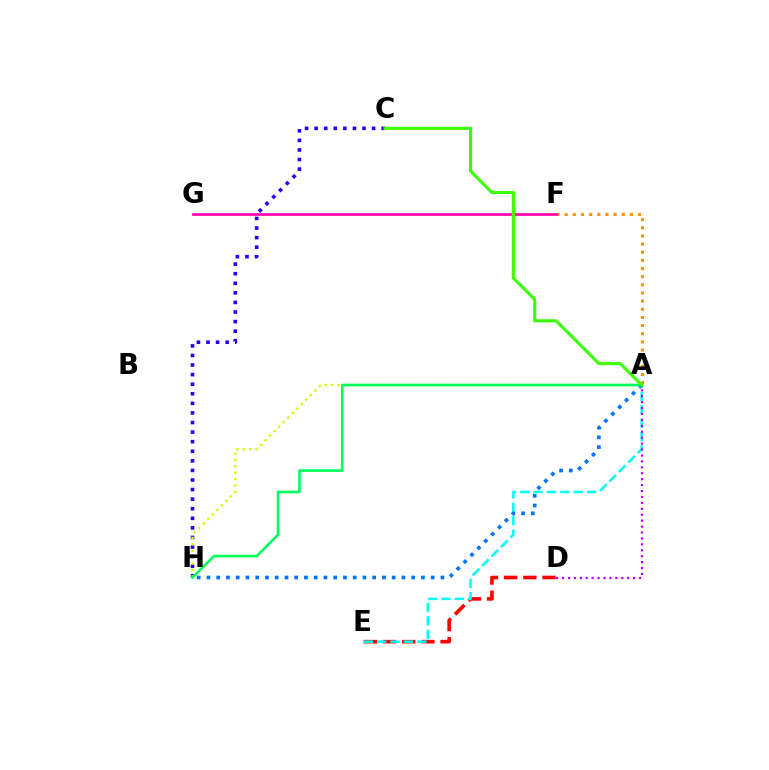{('C', 'H'): [{'color': '#2500ff', 'line_style': 'dotted', 'thickness': 2.6}], ('D', 'E'): [{'color': '#ff0000', 'line_style': 'dashed', 'thickness': 2.61}], ('A', 'F'): [{'color': '#ff9400', 'line_style': 'dotted', 'thickness': 2.21}], ('A', 'E'): [{'color': '#00fff6', 'line_style': 'dashed', 'thickness': 1.82}], ('A', 'H'): [{'color': '#0074ff', 'line_style': 'dotted', 'thickness': 2.65}, {'color': '#d1ff00', 'line_style': 'dotted', 'thickness': 1.74}, {'color': '#00ff5c', 'line_style': 'solid', 'thickness': 1.91}], ('F', 'G'): [{'color': '#ff00ac', 'line_style': 'solid', 'thickness': 1.94}], ('A', 'D'): [{'color': '#b900ff', 'line_style': 'dotted', 'thickness': 1.61}], ('A', 'C'): [{'color': '#3dff00', 'line_style': 'solid', 'thickness': 2.25}]}